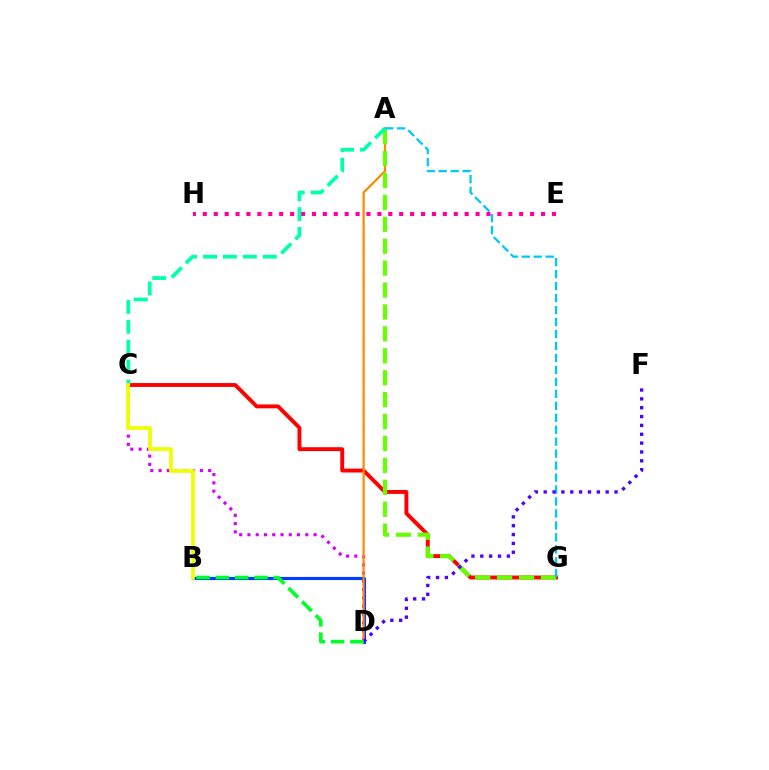{('C', 'D'): [{'color': '#d600ff', 'line_style': 'dotted', 'thickness': 2.25}], ('C', 'G'): [{'color': '#ff0000', 'line_style': 'solid', 'thickness': 2.8}], ('B', 'D'): [{'color': '#003fff', 'line_style': 'solid', 'thickness': 2.26}, {'color': '#00ff27', 'line_style': 'dashed', 'thickness': 2.62}], ('E', 'H'): [{'color': '#ff00a0', 'line_style': 'dotted', 'thickness': 2.96}], ('A', 'D'): [{'color': '#ff8800', 'line_style': 'solid', 'thickness': 1.6}], ('A', 'G'): [{'color': '#66ff00', 'line_style': 'dashed', 'thickness': 2.98}, {'color': '#00c7ff', 'line_style': 'dashed', 'thickness': 1.63}], ('A', 'C'): [{'color': '#00ffaf', 'line_style': 'dashed', 'thickness': 2.7}], ('D', 'F'): [{'color': '#4f00ff', 'line_style': 'dotted', 'thickness': 2.4}], ('B', 'C'): [{'color': '#eeff00', 'line_style': 'solid', 'thickness': 2.7}]}